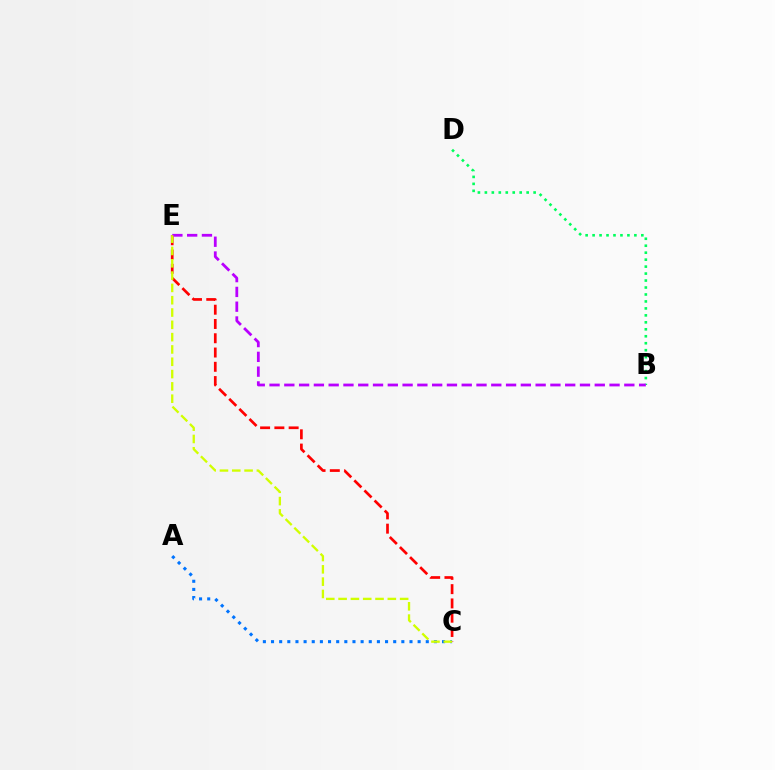{('A', 'C'): [{'color': '#0074ff', 'line_style': 'dotted', 'thickness': 2.21}], ('C', 'E'): [{'color': '#ff0000', 'line_style': 'dashed', 'thickness': 1.94}, {'color': '#d1ff00', 'line_style': 'dashed', 'thickness': 1.67}], ('B', 'D'): [{'color': '#00ff5c', 'line_style': 'dotted', 'thickness': 1.89}], ('B', 'E'): [{'color': '#b900ff', 'line_style': 'dashed', 'thickness': 2.01}]}